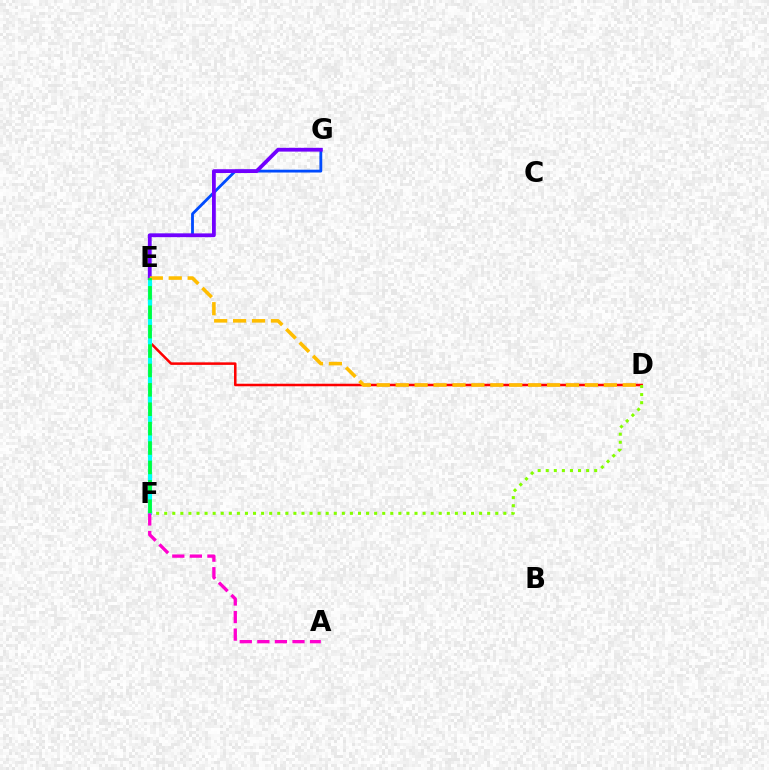{('D', 'E'): [{'color': '#ff0000', 'line_style': 'solid', 'thickness': 1.82}, {'color': '#ffbd00', 'line_style': 'dashed', 'thickness': 2.57}], ('D', 'F'): [{'color': '#84ff00', 'line_style': 'dotted', 'thickness': 2.19}], ('E', 'G'): [{'color': '#004bff', 'line_style': 'solid', 'thickness': 2.03}, {'color': '#7200ff', 'line_style': 'solid', 'thickness': 2.72}], ('E', 'F'): [{'color': '#00fff6', 'line_style': 'solid', 'thickness': 2.98}, {'color': '#00ff39', 'line_style': 'dashed', 'thickness': 2.64}], ('A', 'F'): [{'color': '#ff00cf', 'line_style': 'dashed', 'thickness': 2.39}]}